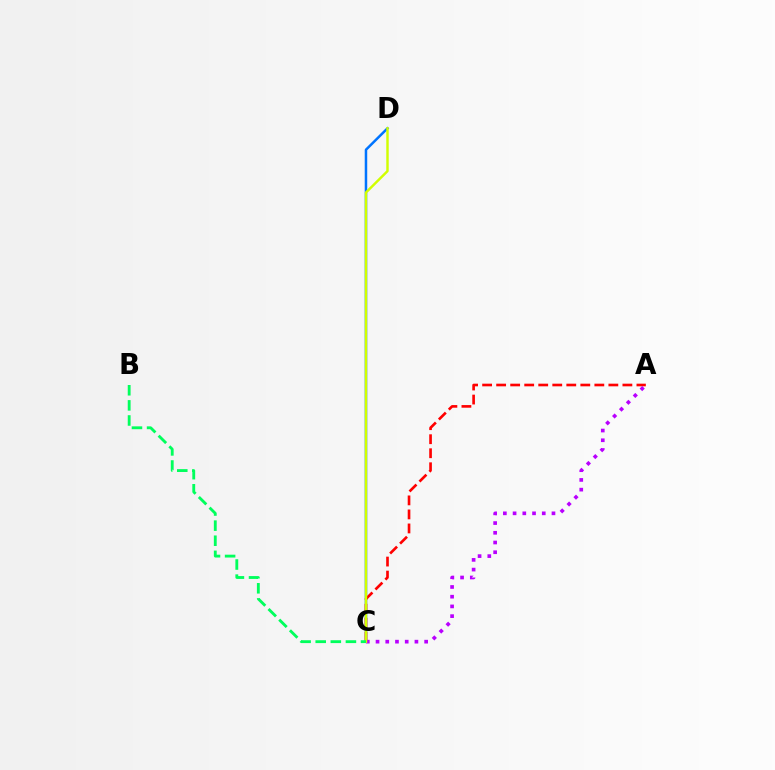{('C', 'D'): [{'color': '#0074ff', 'line_style': 'solid', 'thickness': 1.8}, {'color': '#d1ff00', 'line_style': 'solid', 'thickness': 1.76}], ('A', 'C'): [{'color': '#ff0000', 'line_style': 'dashed', 'thickness': 1.91}, {'color': '#b900ff', 'line_style': 'dotted', 'thickness': 2.64}], ('B', 'C'): [{'color': '#00ff5c', 'line_style': 'dashed', 'thickness': 2.05}]}